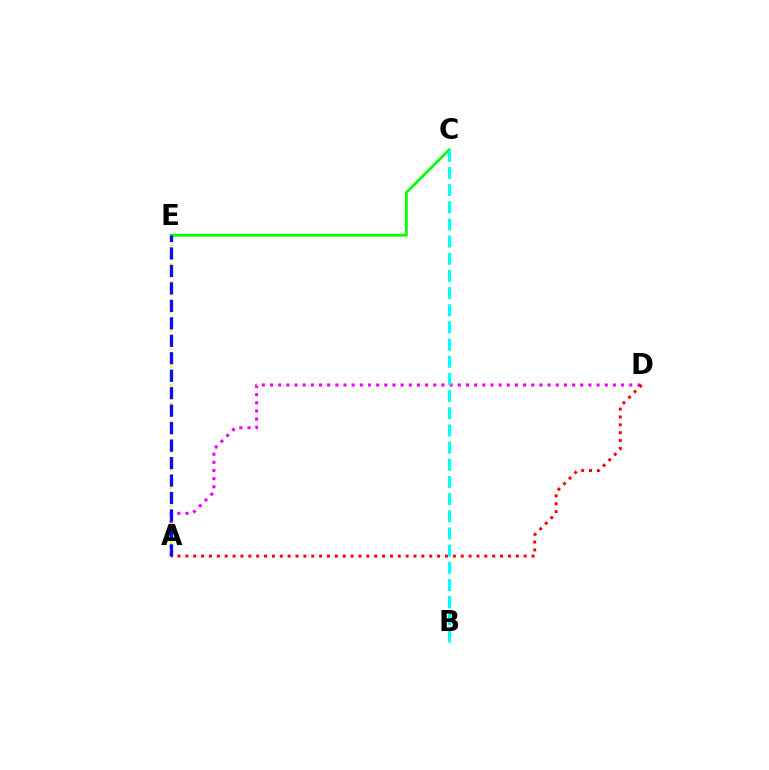{('C', 'E'): [{'color': '#08ff00', 'line_style': 'solid', 'thickness': 1.98}], ('A', 'D'): [{'color': '#ee00ff', 'line_style': 'dotted', 'thickness': 2.22}, {'color': '#ff0000', 'line_style': 'dotted', 'thickness': 2.14}], ('A', 'E'): [{'color': '#fcf500', 'line_style': 'dotted', 'thickness': 1.65}, {'color': '#0010ff', 'line_style': 'dashed', 'thickness': 2.37}], ('B', 'C'): [{'color': '#00fff6', 'line_style': 'dashed', 'thickness': 2.33}]}